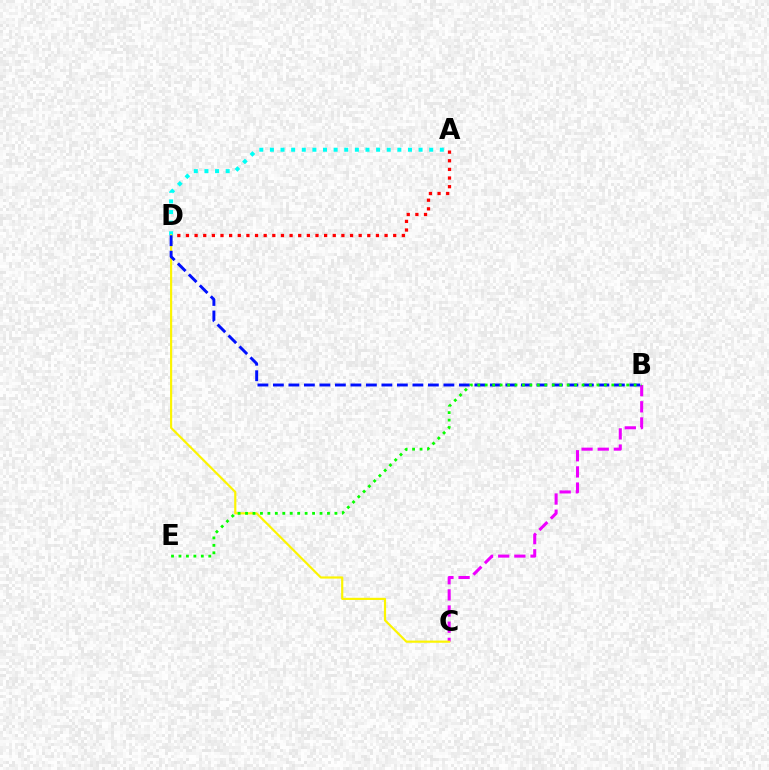{('A', 'D'): [{'color': '#ff0000', 'line_style': 'dotted', 'thickness': 2.35}, {'color': '#00fff6', 'line_style': 'dotted', 'thickness': 2.89}], ('B', 'C'): [{'color': '#ee00ff', 'line_style': 'dashed', 'thickness': 2.2}], ('C', 'D'): [{'color': '#fcf500', 'line_style': 'solid', 'thickness': 1.57}], ('B', 'D'): [{'color': '#0010ff', 'line_style': 'dashed', 'thickness': 2.11}], ('B', 'E'): [{'color': '#08ff00', 'line_style': 'dotted', 'thickness': 2.02}]}